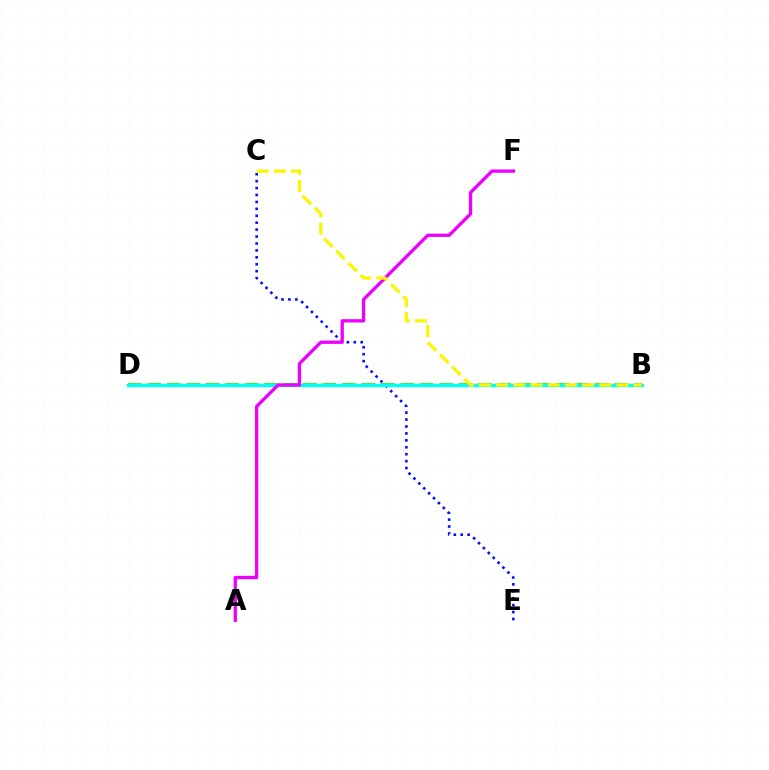{('B', 'D'): [{'color': '#08ff00', 'line_style': 'dashed', 'thickness': 2.64}, {'color': '#ff0000', 'line_style': 'dotted', 'thickness': 1.64}, {'color': '#00fff6', 'line_style': 'solid', 'thickness': 2.38}], ('C', 'E'): [{'color': '#0010ff', 'line_style': 'dotted', 'thickness': 1.88}], ('A', 'F'): [{'color': '#ee00ff', 'line_style': 'solid', 'thickness': 2.38}], ('B', 'C'): [{'color': '#fcf500', 'line_style': 'dashed', 'thickness': 2.34}]}